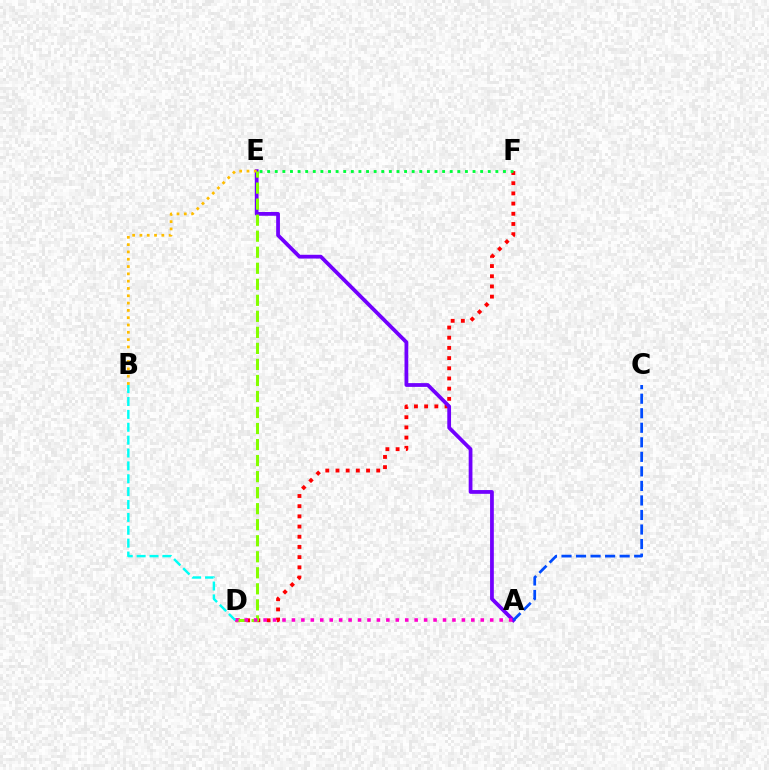{('D', 'F'): [{'color': '#ff0000', 'line_style': 'dotted', 'thickness': 2.77}], ('A', 'E'): [{'color': '#7200ff', 'line_style': 'solid', 'thickness': 2.71}], ('E', 'F'): [{'color': '#00ff39', 'line_style': 'dotted', 'thickness': 2.07}], ('B', 'E'): [{'color': '#ffbd00', 'line_style': 'dotted', 'thickness': 1.99}], ('D', 'E'): [{'color': '#84ff00', 'line_style': 'dashed', 'thickness': 2.18}], ('A', 'D'): [{'color': '#ff00cf', 'line_style': 'dotted', 'thickness': 2.57}], ('A', 'C'): [{'color': '#004bff', 'line_style': 'dashed', 'thickness': 1.97}], ('B', 'D'): [{'color': '#00fff6', 'line_style': 'dashed', 'thickness': 1.75}]}